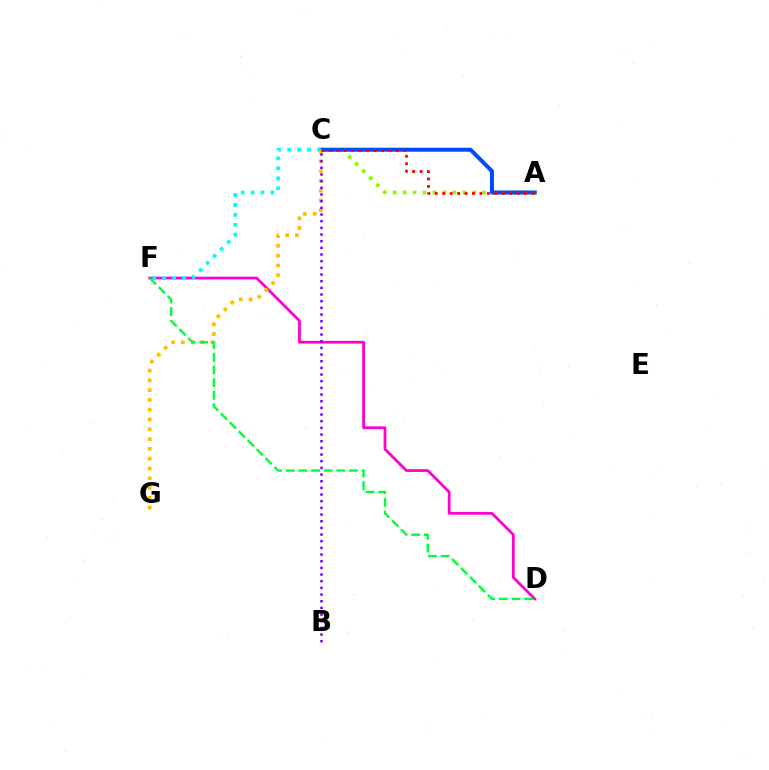{('A', 'C'): [{'color': '#84ff00', 'line_style': 'dotted', 'thickness': 2.71}, {'color': '#004bff', 'line_style': 'solid', 'thickness': 2.89}, {'color': '#ff0000', 'line_style': 'dotted', 'thickness': 2.02}], ('D', 'F'): [{'color': '#ff00cf', 'line_style': 'solid', 'thickness': 2.0}, {'color': '#00ff39', 'line_style': 'dashed', 'thickness': 1.72}], ('C', 'F'): [{'color': '#00fff6', 'line_style': 'dotted', 'thickness': 2.7}], ('C', 'G'): [{'color': '#ffbd00', 'line_style': 'dotted', 'thickness': 2.66}], ('B', 'C'): [{'color': '#7200ff', 'line_style': 'dotted', 'thickness': 1.81}]}